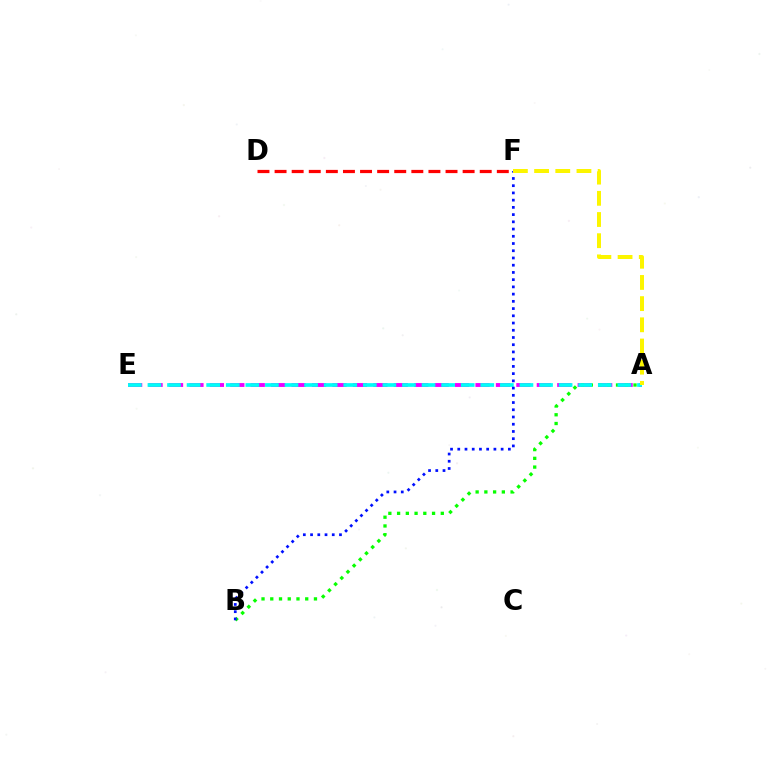{('D', 'F'): [{'color': '#ff0000', 'line_style': 'dashed', 'thickness': 2.32}], ('A', 'E'): [{'color': '#ee00ff', 'line_style': 'dashed', 'thickness': 2.78}, {'color': '#00fff6', 'line_style': 'dashed', 'thickness': 2.66}], ('A', 'B'): [{'color': '#08ff00', 'line_style': 'dotted', 'thickness': 2.37}], ('B', 'F'): [{'color': '#0010ff', 'line_style': 'dotted', 'thickness': 1.96}], ('A', 'F'): [{'color': '#fcf500', 'line_style': 'dashed', 'thickness': 2.88}]}